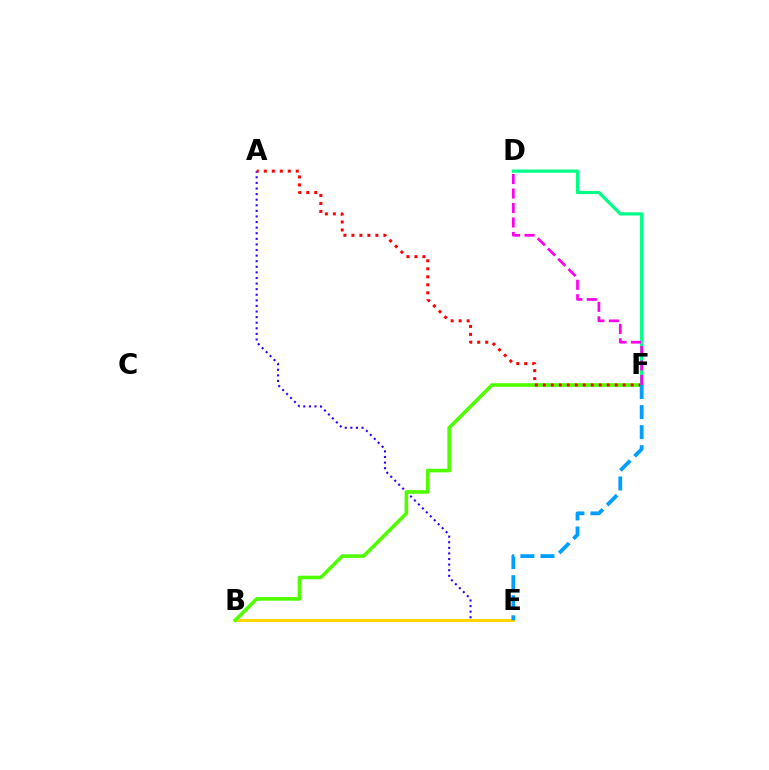{('A', 'E'): [{'color': '#3700ff', 'line_style': 'dotted', 'thickness': 1.52}], ('B', 'E'): [{'color': '#ffd500', 'line_style': 'solid', 'thickness': 2.17}], ('B', 'F'): [{'color': '#4fff00', 'line_style': 'solid', 'thickness': 2.6}], ('A', 'F'): [{'color': '#ff0000', 'line_style': 'dotted', 'thickness': 2.17}], ('D', 'F'): [{'color': '#00ff86', 'line_style': 'solid', 'thickness': 2.32}, {'color': '#ff00ed', 'line_style': 'dashed', 'thickness': 1.97}], ('E', 'F'): [{'color': '#009eff', 'line_style': 'dashed', 'thickness': 2.73}]}